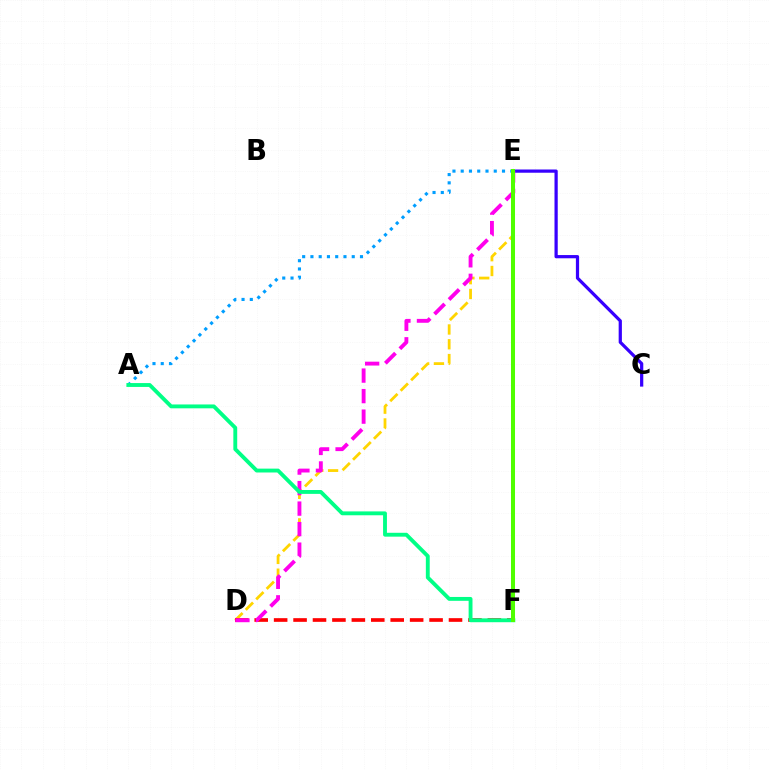{('A', 'E'): [{'color': '#009eff', 'line_style': 'dotted', 'thickness': 2.24}], ('C', 'E'): [{'color': '#3700ff', 'line_style': 'solid', 'thickness': 2.32}], ('D', 'E'): [{'color': '#ffd500', 'line_style': 'dashed', 'thickness': 2.01}, {'color': '#ff00ed', 'line_style': 'dashed', 'thickness': 2.79}], ('D', 'F'): [{'color': '#ff0000', 'line_style': 'dashed', 'thickness': 2.64}], ('A', 'F'): [{'color': '#00ff86', 'line_style': 'solid', 'thickness': 2.78}], ('E', 'F'): [{'color': '#4fff00', 'line_style': 'solid', 'thickness': 2.9}]}